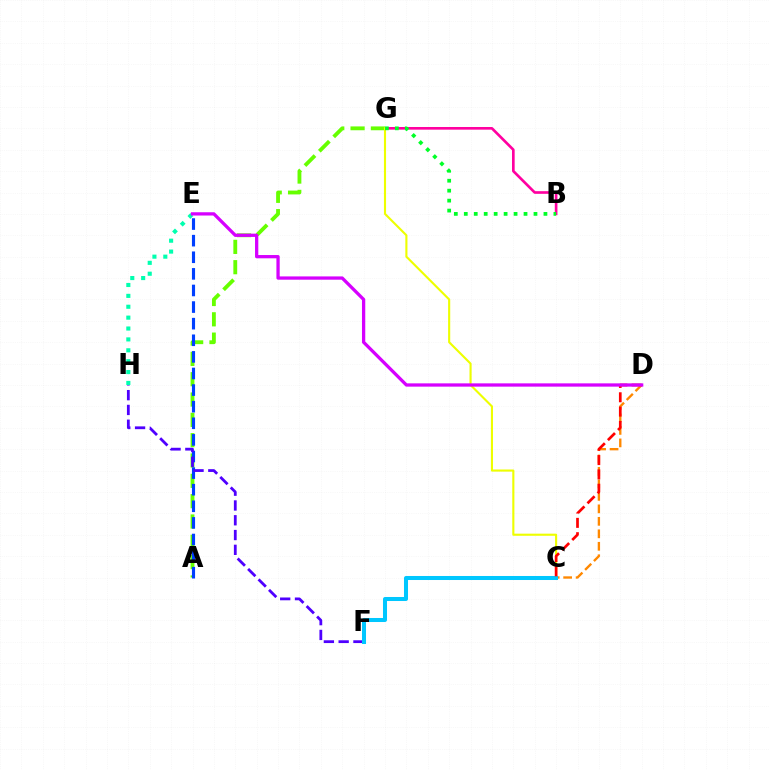{('C', 'D'): [{'color': '#ff8800', 'line_style': 'dashed', 'thickness': 1.7}, {'color': '#ff0000', 'line_style': 'dashed', 'thickness': 1.95}], ('B', 'G'): [{'color': '#ff00a0', 'line_style': 'solid', 'thickness': 1.91}, {'color': '#00ff27', 'line_style': 'dotted', 'thickness': 2.71}], ('A', 'G'): [{'color': '#66ff00', 'line_style': 'dashed', 'thickness': 2.76}], ('E', 'H'): [{'color': '#00ffaf', 'line_style': 'dotted', 'thickness': 2.96}], ('A', 'E'): [{'color': '#003fff', 'line_style': 'dashed', 'thickness': 2.26}], ('F', 'H'): [{'color': '#4f00ff', 'line_style': 'dashed', 'thickness': 2.01}], ('C', 'G'): [{'color': '#eeff00', 'line_style': 'solid', 'thickness': 1.53}], ('C', 'F'): [{'color': '#00c7ff', 'line_style': 'solid', 'thickness': 2.9}], ('D', 'E'): [{'color': '#d600ff', 'line_style': 'solid', 'thickness': 2.36}]}